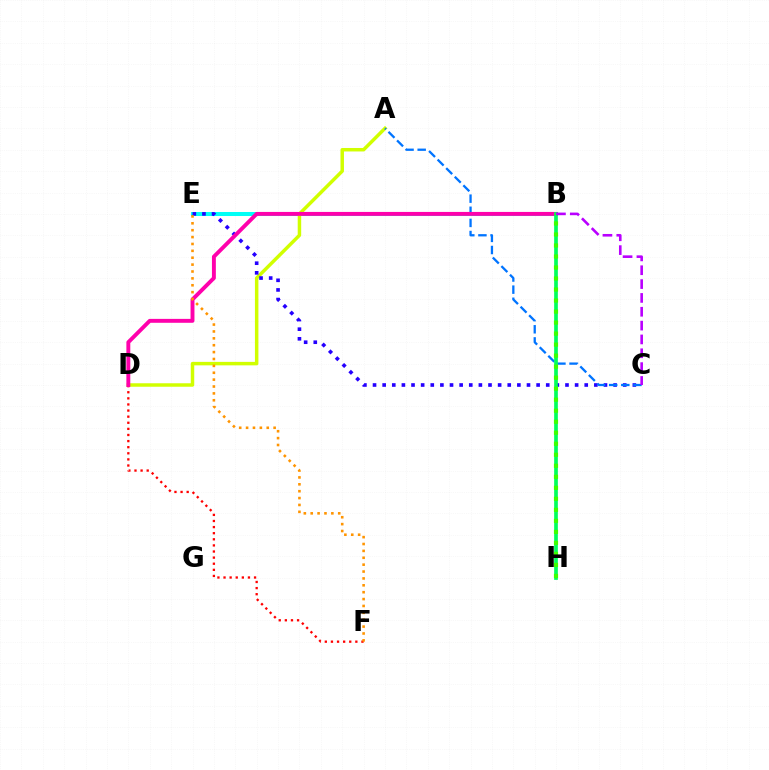{('B', 'E'): [{'color': '#00fff6', 'line_style': 'solid', 'thickness': 2.9}], ('A', 'D'): [{'color': '#d1ff00', 'line_style': 'solid', 'thickness': 2.5}], ('C', 'E'): [{'color': '#2500ff', 'line_style': 'dotted', 'thickness': 2.61}], ('A', 'C'): [{'color': '#0074ff', 'line_style': 'dashed', 'thickness': 1.65}], ('D', 'F'): [{'color': '#ff0000', 'line_style': 'dotted', 'thickness': 1.66}], ('B', 'D'): [{'color': '#ff00ac', 'line_style': 'solid', 'thickness': 2.82}], ('B', 'H'): [{'color': '#00ff5c', 'line_style': 'solid', 'thickness': 2.66}, {'color': '#3dff00', 'line_style': 'dotted', 'thickness': 2.99}], ('E', 'F'): [{'color': '#ff9400', 'line_style': 'dotted', 'thickness': 1.87}], ('B', 'C'): [{'color': '#b900ff', 'line_style': 'dashed', 'thickness': 1.88}]}